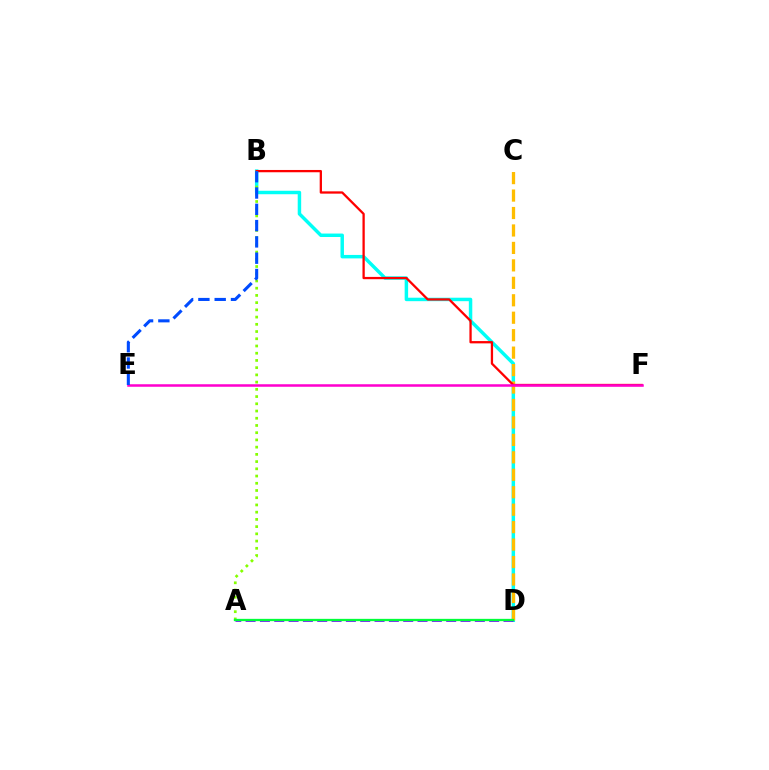{('B', 'D'): [{'color': '#00fff6', 'line_style': 'solid', 'thickness': 2.49}], ('C', 'D'): [{'color': '#ffbd00', 'line_style': 'dashed', 'thickness': 2.37}], ('B', 'F'): [{'color': '#ff0000', 'line_style': 'solid', 'thickness': 1.65}], ('E', 'F'): [{'color': '#ff00cf', 'line_style': 'solid', 'thickness': 1.82}], ('A', 'B'): [{'color': '#84ff00', 'line_style': 'dotted', 'thickness': 1.96}], ('B', 'E'): [{'color': '#004bff', 'line_style': 'dashed', 'thickness': 2.21}], ('A', 'D'): [{'color': '#7200ff', 'line_style': 'dashed', 'thickness': 1.95}, {'color': '#00ff39', 'line_style': 'solid', 'thickness': 1.66}]}